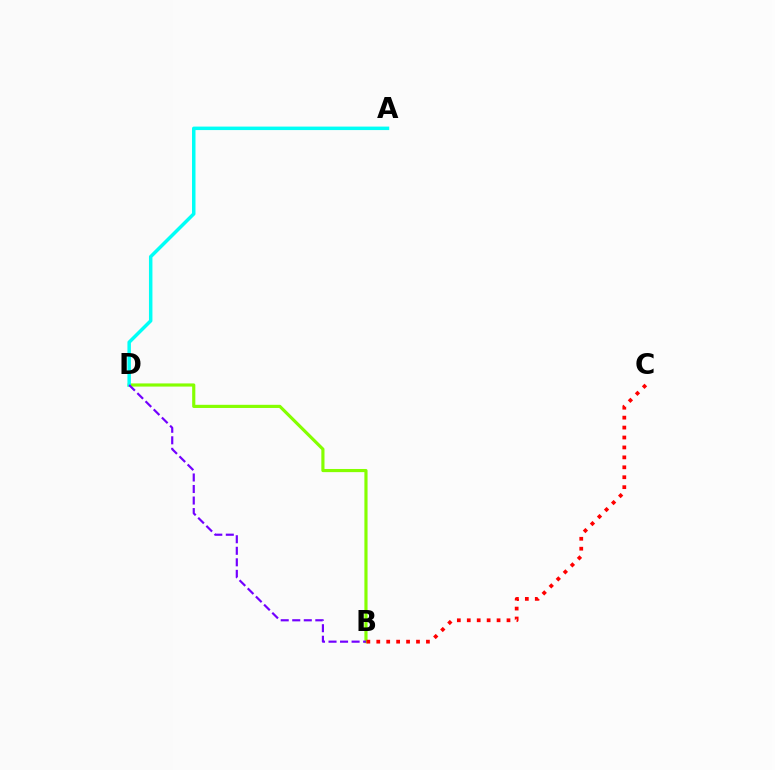{('B', 'D'): [{'color': '#84ff00', 'line_style': 'solid', 'thickness': 2.27}, {'color': '#7200ff', 'line_style': 'dashed', 'thickness': 1.57}], ('A', 'D'): [{'color': '#00fff6', 'line_style': 'solid', 'thickness': 2.5}], ('B', 'C'): [{'color': '#ff0000', 'line_style': 'dotted', 'thickness': 2.7}]}